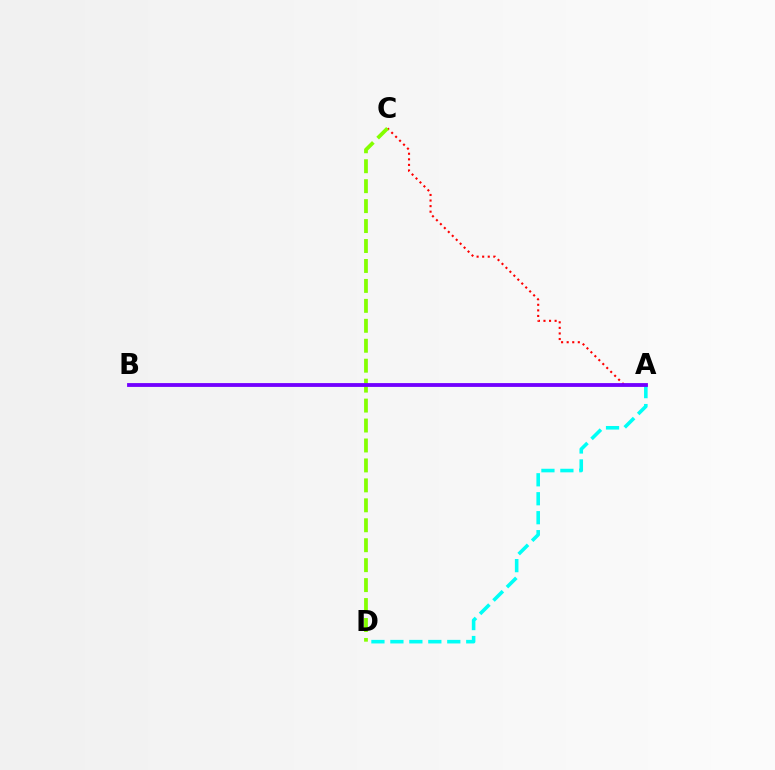{('A', 'C'): [{'color': '#ff0000', 'line_style': 'dotted', 'thickness': 1.51}], ('C', 'D'): [{'color': '#84ff00', 'line_style': 'dashed', 'thickness': 2.71}], ('A', 'D'): [{'color': '#00fff6', 'line_style': 'dashed', 'thickness': 2.58}], ('A', 'B'): [{'color': '#7200ff', 'line_style': 'solid', 'thickness': 2.75}]}